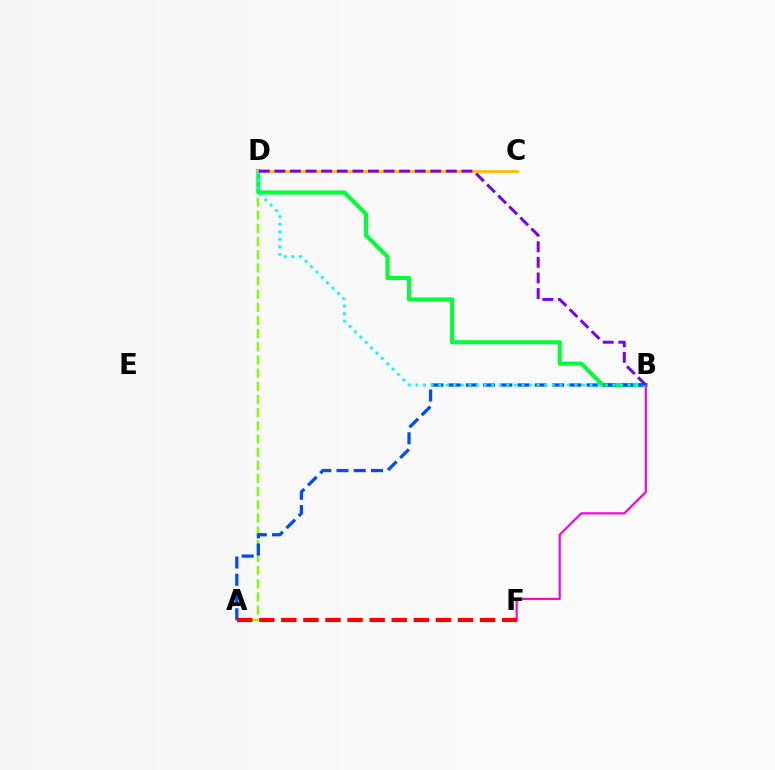{('A', 'D'): [{'color': '#84ff00', 'line_style': 'dashed', 'thickness': 1.79}], ('B', 'D'): [{'color': '#00ff39', 'line_style': 'solid', 'thickness': 2.95}, {'color': '#00fff6', 'line_style': 'dotted', 'thickness': 2.06}, {'color': '#7200ff', 'line_style': 'dashed', 'thickness': 2.12}], ('C', 'D'): [{'color': '#ffbd00', 'line_style': 'solid', 'thickness': 2.0}], ('A', 'B'): [{'color': '#004bff', 'line_style': 'dashed', 'thickness': 2.34}], ('B', 'F'): [{'color': '#ff00cf', 'line_style': 'solid', 'thickness': 1.56}], ('A', 'F'): [{'color': '#ff0000', 'line_style': 'dashed', 'thickness': 3.0}]}